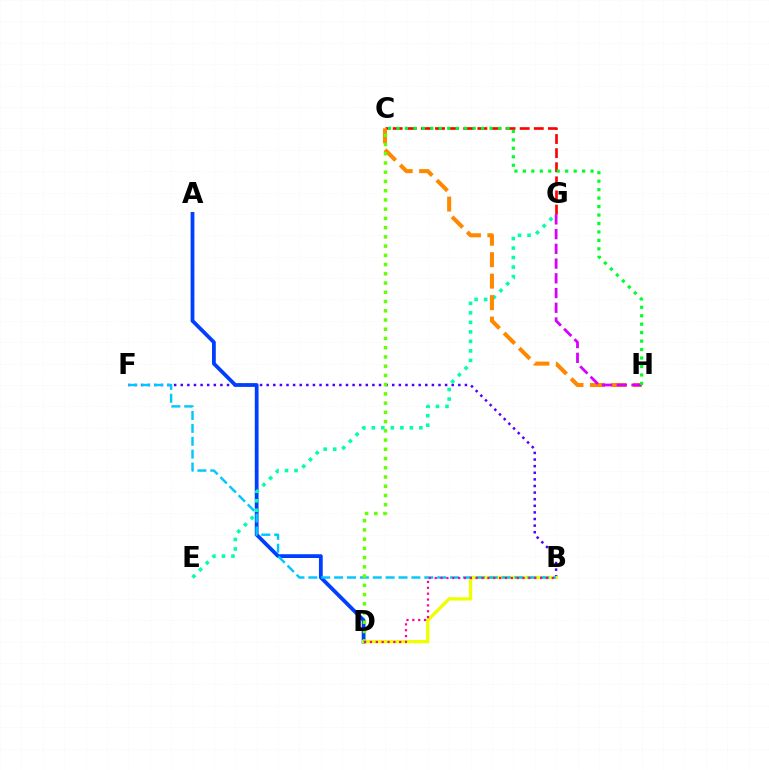{('C', 'G'): [{'color': '#ff0000', 'line_style': 'dashed', 'thickness': 1.92}], ('B', 'F'): [{'color': '#4f00ff', 'line_style': 'dotted', 'thickness': 1.8}, {'color': '#00c7ff', 'line_style': 'dashed', 'thickness': 1.75}], ('A', 'D'): [{'color': '#003fff', 'line_style': 'solid', 'thickness': 2.72}], ('B', 'D'): [{'color': '#eeff00', 'line_style': 'solid', 'thickness': 2.4}, {'color': '#ff00a0', 'line_style': 'dotted', 'thickness': 1.59}], ('E', 'G'): [{'color': '#00ffaf', 'line_style': 'dotted', 'thickness': 2.58}], ('C', 'H'): [{'color': '#ff8800', 'line_style': 'dashed', 'thickness': 2.92}, {'color': '#00ff27', 'line_style': 'dotted', 'thickness': 2.3}], ('G', 'H'): [{'color': '#d600ff', 'line_style': 'dashed', 'thickness': 2.0}], ('C', 'D'): [{'color': '#66ff00', 'line_style': 'dotted', 'thickness': 2.51}]}